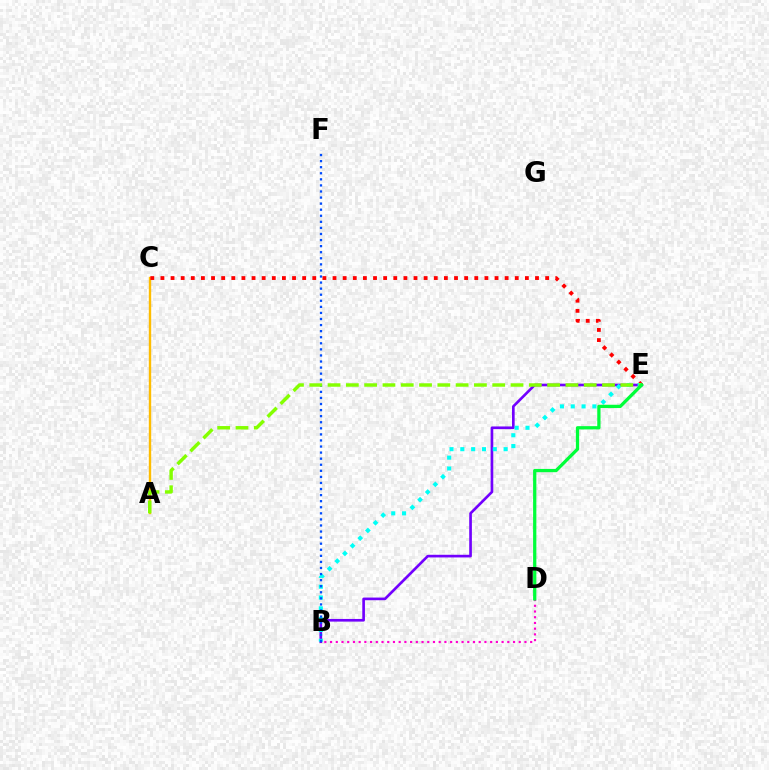{('B', 'E'): [{'color': '#7200ff', 'line_style': 'solid', 'thickness': 1.91}, {'color': '#00fff6', 'line_style': 'dotted', 'thickness': 2.94}], ('A', 'C'): [{'color': '#ffbd00', 'line_style': 'solid', 'thickness': 1.72}], ('B', 'D'): [{'color': '#ff00cf', 'line_style': 'dotted', 'thickness': 1.55}], ('C', 'E'): [{'color': '#ff0000', 'line_style': 'dotted', 'thickness': 2.75}], ('B', 'F'): [{'color': '#004bff', 'line_style': 'dotted', 'thickness': 1.65}], ('A', 'E'): [{'color': '#84ff00', 'line_style': 'dashed', 'thickness': 2.49}], ('D', 'E'): [{'color': '#00ff39', 'line_style': 'solid', 'thickness': 2.35}]}